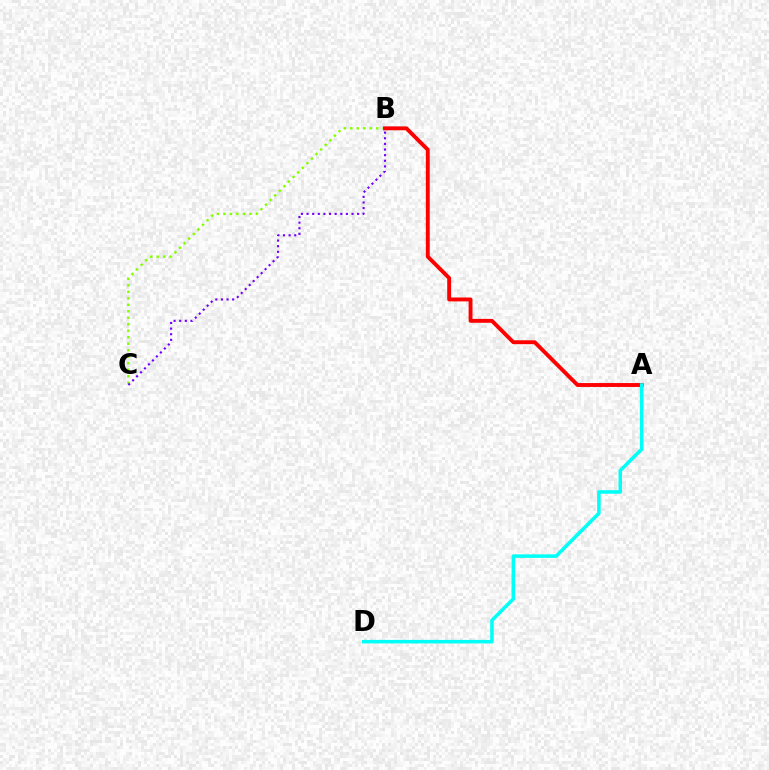{('B', 'C'): [{'color': '#84ff00', 'line_style': 'dotted', 'thickness': 1.76}, {'color': '#7200ff', 'line_style': 'dotted', 'thickness': 1.53}], ('A', 'B'): [{'color': '#ff0000', 'line_style': 'solid', 'thickness': 2.8}], ('A', 'D'): [{'color': '#00fff6', 'line_style': 'solid', 'thickness': 2.54}]}